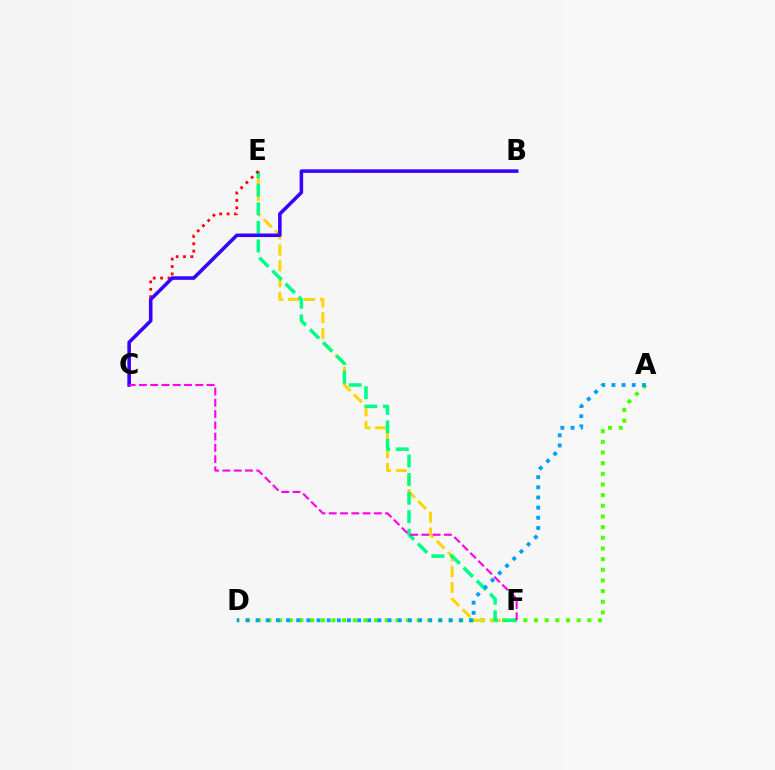{('A', 'D'): [{'color': '#4fff00', 'line_style': 'dotted', 'thickness': 2.9}, {'color': '#009eff', 'line_style': 'dotted', 'thickness': 2.76}], ('E', 'F'): [{'color': '#ffd500', 'line_style': 'dashed', 'thickness': 2.15}, {'color': '#00ff86', 'line_style': 'dashed', 'thickness': 2.52}], ('C', 'E'): [{'color': '#ff0000', 'line_style': 'dotted', 'thickness': 2.01}], ('B', 'C'): [{'color': '#3700ff', 'line_style': 'solid', 'thickness': 2.55}], ('C', 'F'): [{'color': '#ff00ed', 'line_style': 'dashed', 'thickness': 1.53}]}